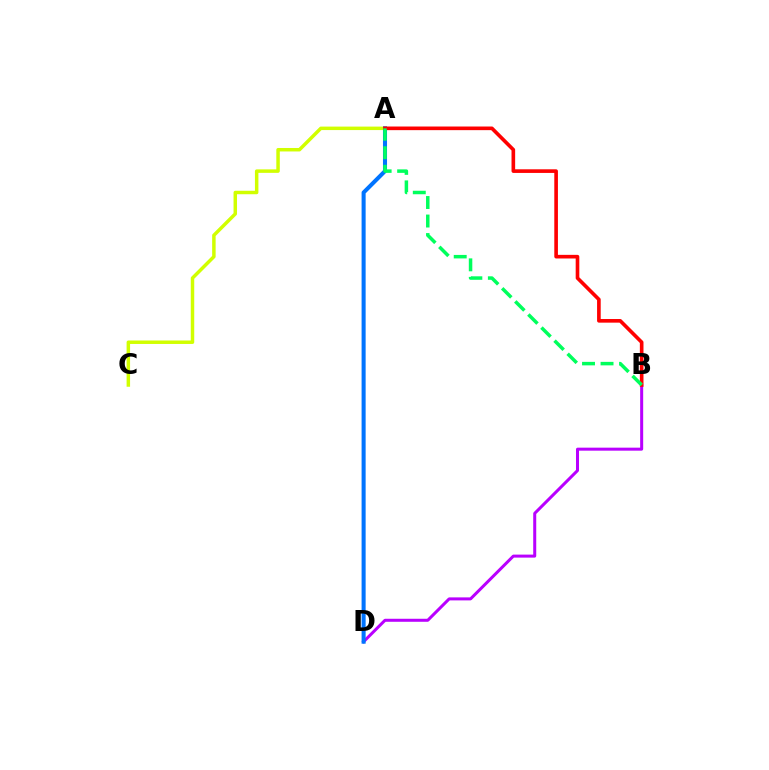{('B', 'D'): [{'color': '#b900ff', 'line_style': 'solid', 'thickness': 2.17}], ('A', 'C'): [{'color': '#d1ff00', 'line_style': 'solid', 'thickness': 2.5}], ('A', 'D'): [{'color': '#0074ff', 'line_style': 'solid', 'thickness': 2.92}], ('A', 'B'): [{'color': '#ff0000', 'line_style': 'solid', 'thickness': 2.62}, {'color': '#00ff5c', 'line_style': 'dashed', 'thickness': 2.52}]}